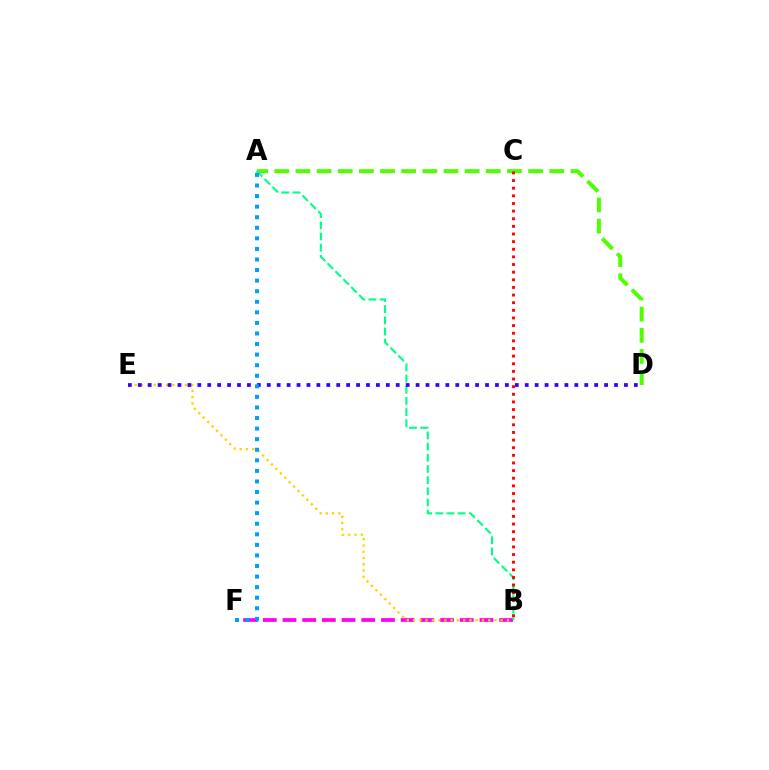{('B', 'F'): [{'color': '#ff00ed', 'line_style': 'dashed', 'thickness': 2.68}], ('A', 'D'): [{'color': '#4fff00', 'line_style': 'dashed', 'thickness': 2.87}], ('B', 'E'): [{'color': '#ffd500', 'line_style': 'dotted', 'thickness': 1.7}], ('A', 'B'): [{'color': '#00ff86', 'line_style': 'dashed', 'thickness': 1.52}], ('B', 'C'): [{'color': '#ff0000', 'line_style': 'dotted', 'thickness': 2.07}], ('D', 'E'): [{'color': '#3700ff', 'line_style': 'dotted', 'thickness': 2.7}], ('A', 'F'): [{'color': '#009eff', 'line_style': 'dotted', 'thickness': 2.87}]}